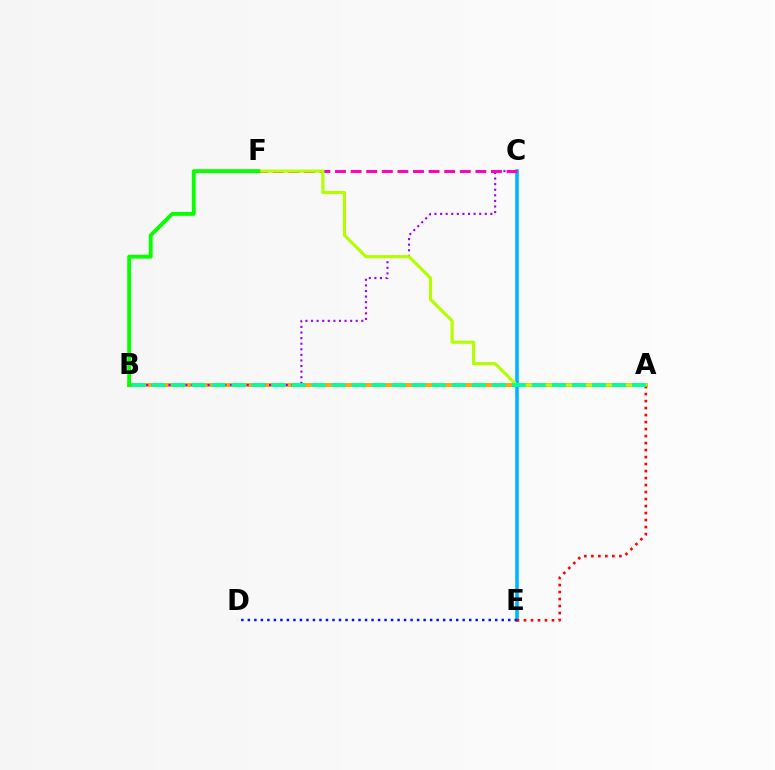{('A', 'B'): [{'color': '#ffa500', 'line_style': 'solid', 'thickness': 2.83}, {'color': '#00ff9d', 'line_style': 'dashed', 'thickness': 2.72}], ('C', 'E'): [{'color': '#00b5ff', 'line_style': 'solid', 'thickness': 2.57}], ('D', 'E'): [{'color': '#0010ff', 'line_style': 'dotted', 'thickness': 1.77}], ('B', 'C'): [{'color': '#9b00ff', 'line_style': 'dotted', 'thickness': 1.52}], ('A', 'E'): [{'color': '#ff0000', 'line_style': 'dotted', 'thickness': 1.9}], ('C', 'F'): [{'color': '#ff00bd', 'line_style': 'dashed', 'thickness': 2.12}], ('A', 'F'): [{'color': '#b3ff00', 'line_style': 'solid', 'thickness': 2.27}], ('B', 'F'): [{'color': '#08ff00', 'line_style': 'solid', 'thickness': 2.79}]}